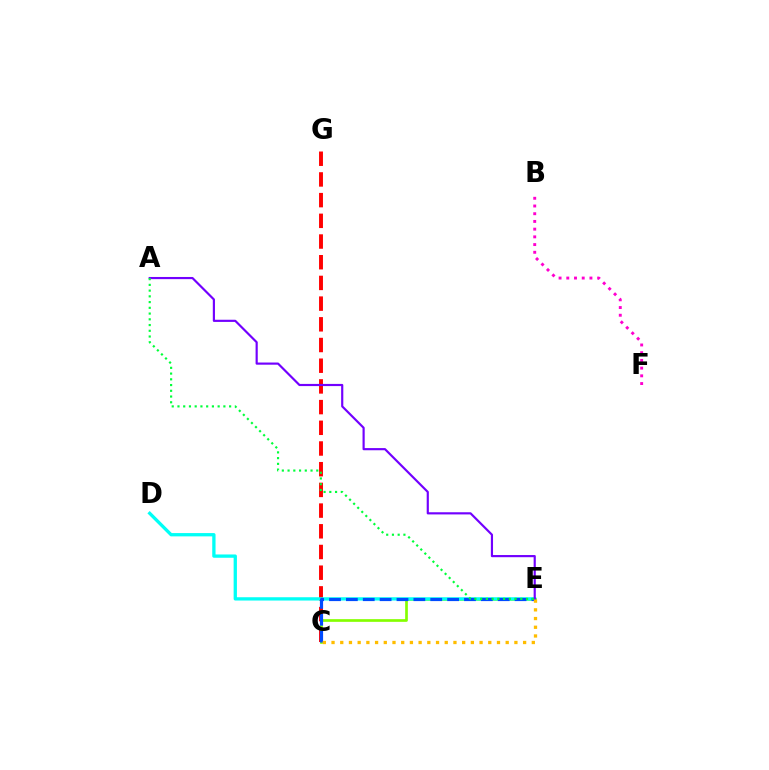{('C', 'G'): [{'color': '#ff0000', 'line_style': 'dashed', 'thickness': 2.81}], ('C', 'E'): [{'color': '#84ff00', 'line_style': 'solid', 'thickness': 1.93}, {'color': '#004bff', 'line_style': 'dashed', 'thickness': 2.29}, {'color': '#ffbd00', 'line_style': 'dotted', 'thickness': 2.37}], ('D', 'E'): [{'color': '#00fff6', 'line_style': 'solid', 'thickness': 2.38}], ('A', 'E'): [{'color': '#7200ff', 'line_style': 'solid', 'thickness': 1.56}, {'color': '#00ff39', 'line_style': 'dotted', 'thickness': 1.56}], ('B', 'F'): [{'color': '#ff00cf', 'line_style': 'dotted', 'thickness': 2.1}]}